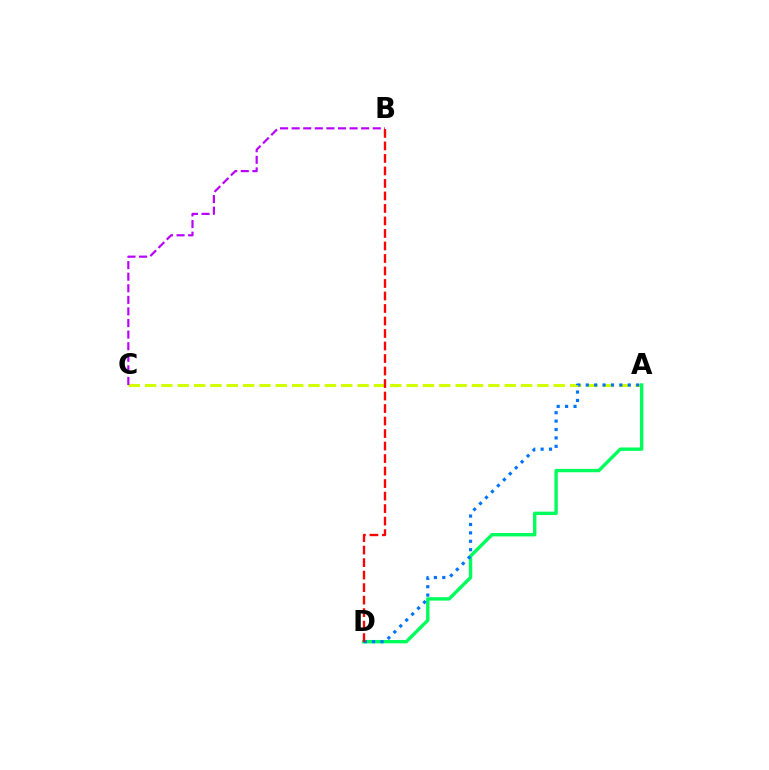{('A', 'C'): [{'color': '#d1ff00', 'line_style': 'dashed', 'thickness': 2.22}], ('B', 'C'): [{'color': '#b900ff', 'line_style': 'dashed', 'thickness': 1.57}], ('A', 'D'): [{'color': '#00ff5c', 'line_style': 'solid', 'thickness': 2.44}, {'color': '#0074ff', 'line_style': 'dotted', 'thickness': 2.28}], ('B', 'D'): [{'color': '#ff0000', 'line_style': 'dashed', 'thickness': 1.7}]}